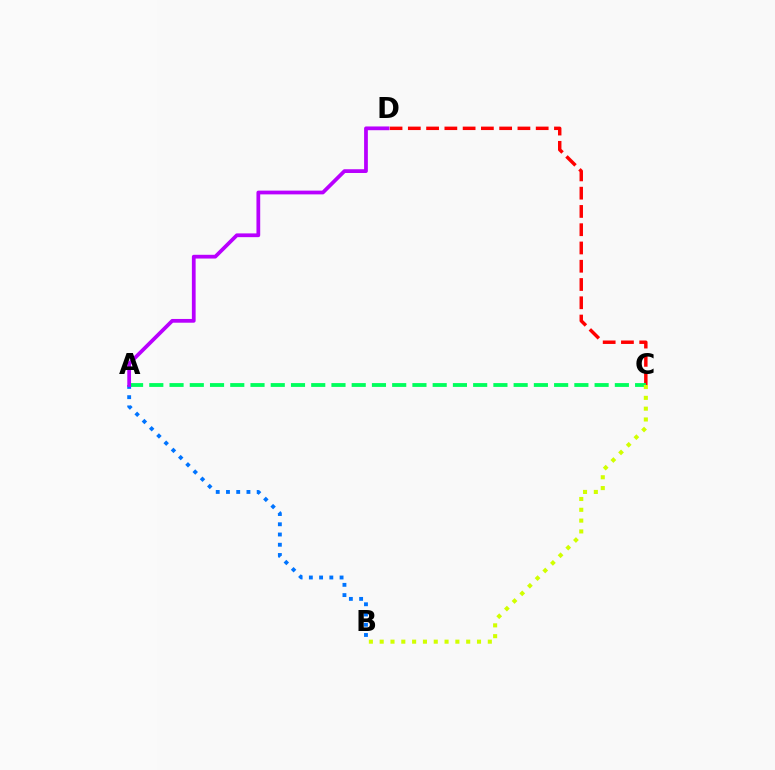{('C', 'D'): [{'color': '#ff0000', 'line_style': 'dashed', 'thickness': 2.48}], ('A', 'C'): [{'color': '#00ff5c', 'line_style': 'dashed', 'thickness': 2.75}], ('A', 'B'): [{'color': '#0074ff', 'line_style': 'dotted', 'thickness': 2.78}], ('A', 'D'): [{'color': '#b900ff', 'line_style': 'solid', 'thickness': 2.7}], ('B', 'C'): [{'color': '#d1ff00', 'line_style': 'dotted', 'thickness': 2.94}]}